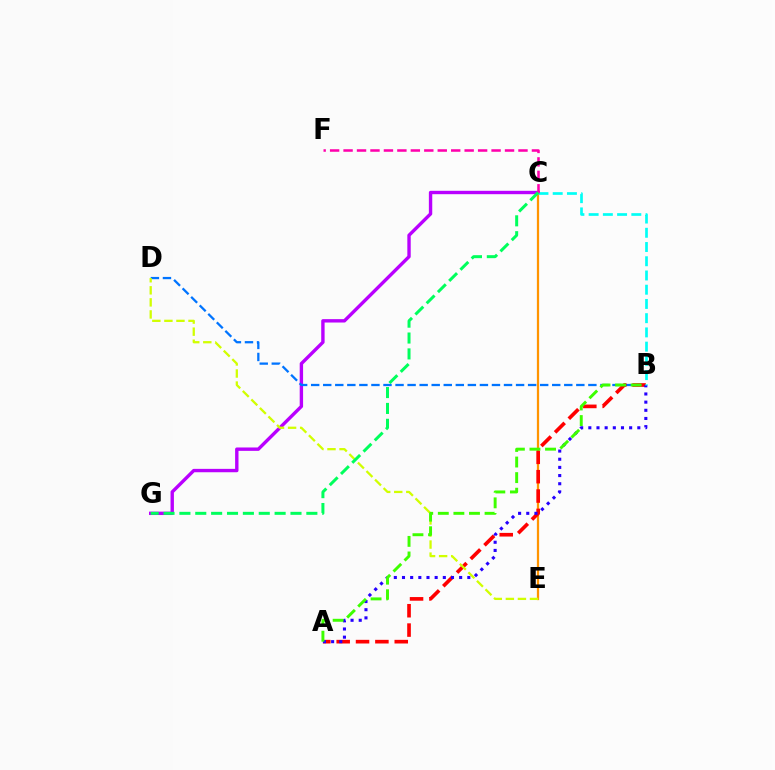{('C', 'G'): [{'color': '#b900ff', 'line_style': 'solid', 'thickness': 2.44}, {'color': '#00ff5c', 'line_style': 'dashed', 'thickness': 2.16}], ('C', 'E'): [{'color': '#ff9400', 'line_style': 'solid', 'thickness': 1.62}], ('B', 'D'): [{'color': '#0074ff', 'line_style': 'dashed', 'thickness': 1.64}], ('A', 'B'): [{'color': '#ff0000', 'line_style': 'dashed', 'thickness': 2.63}, {'color': '#2500ff', 'line_style': 'dotted', 'thickness': 2.22}, {'color': '#3dff00', 'line_style': 'dashed', 'thickness': 2.12}], ('B', 'C'): [{'color': '#00fff6', 'line_style': 'dashed', 'thickness': 1.93}], ('D', 'E'): [{'color': '#d1ff00', 'line_style': 'dashed', 'thickness': 1.64}], ('C', 'F'): [{'color': '#ff00ac', 'line_style': 'dashed', 'thickness': 1.83}]}